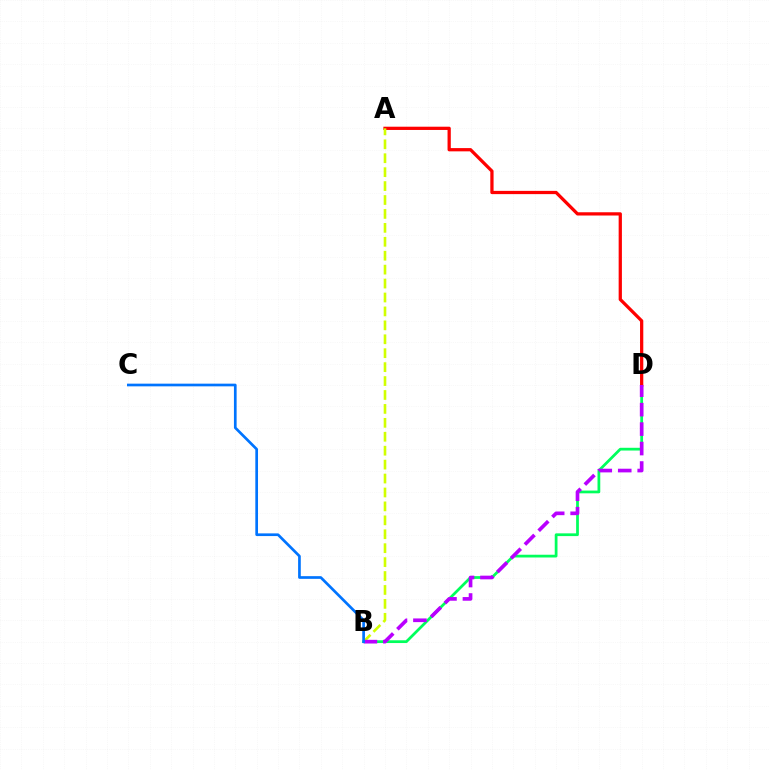{('B', 'D'): [{'color': '#00ff5c', 'line_style': 'solid', 'thickness': 1.98}, {'color': '#b900ff', 'line_style': 'dashed', 'thickness': 2.64}], ('A', 'D'): [{'color': '#ff0000', 'line_style': 'solid', 'thickness': 2.34}], ('A', 'B'): [{'color': '#d1ff00', 'line_style': 'dashed', 'thickness': 1.89}], ('B', 'C'): [{'color': '#0074ff', 'line_style': 'solid', 'thickness': 1.94}]}